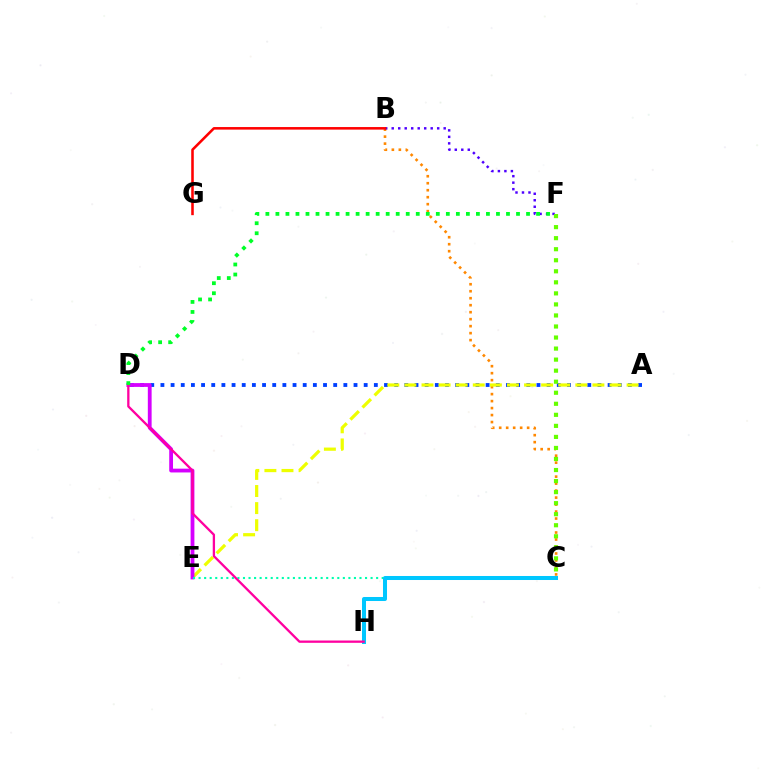{('B', 'C'): [{'color': '#ff8800', 'line_style': 'dotted', 'thickness': 1.9}], ('A', 'D'): [{'color': '#003fff', 'line_style': 'dotted', 'thickness': 2.76}], ('B', 'F'): [{'color': '#4f00ff', 'line_style': 'dotted', 'thickness': 1.77}], ('A', 'E'): [{'color': '#eeff00', 'line_style': 'dashed', 'thickness': 2.32}], ('D', 'E'): [{'color': '#d600ff', 'line_style': 'solid', 'thickness': 2.73}], ('B', 'G'): [{'color': '#ff0000', 'line_style': 'solid', 'thickness': 1.84}], ('C', 'E'): [{'color': '#00ffaf', 'line_style': 'dotted', 'thickness': 1.51}], ('C', 'H'): [{'color': '#00c7ff', 'line_style': 'solid', 'thickness': 2.89}], ('D', 'H'): [{'color': '#ff00a0', 'line_style': 'solid', 'thickness': 1.66}], ('C', 'F'): [{'color': '#66ff00', 'line_style': 'dotted', 'thickness': 3.0}], ('D', 'F'): [{'color': '#00ff27', 'line_style': 'dotted', 'thickness': 2.72}]}